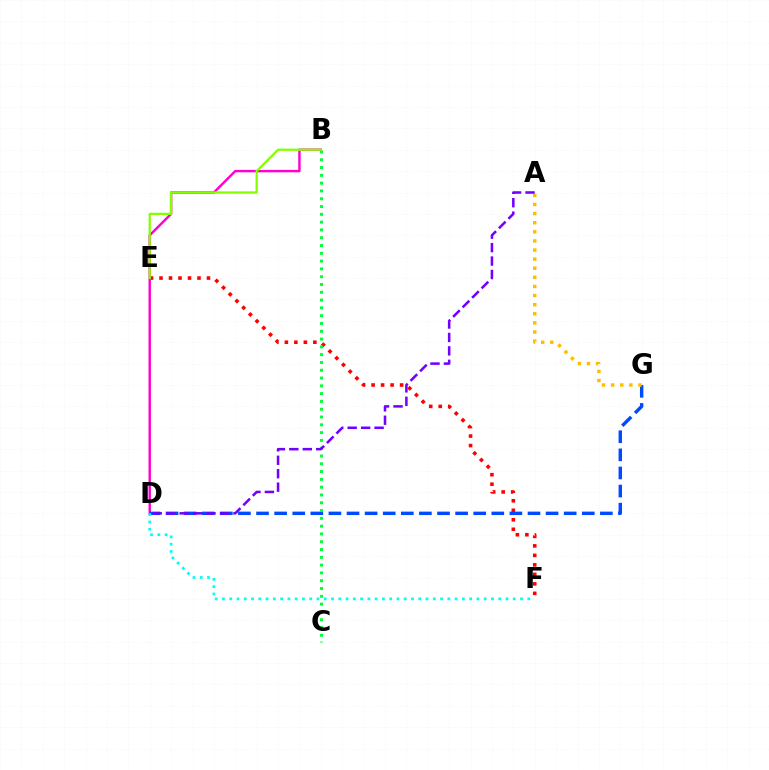{('E', 'F'): [{'color': '#ff0000', 'line_style': 'dotted', 'thickness': 2.58}], ('B', 'D'): [{'color': '#ff00cf', 'line_style': 'solid', 'thickness': 1.75}], ('D', 'G'): [{'color': '#004bff', 'line_style': 'dashed', 'thickness': 2.46}], ('D', 'F'): [{'color': '#00fff6', 'line_style': 'dotted', 'thickness': 1.98}], ('B', 'C'): [{'color': '#00ff39', 'line_style': 'dotted', 'thickness': 2.12}], ('A', 'G'): [{'color': '#ffbd00', 'line_style': 'dotted', 'thickness': 2.47}], ('B', 'E'): [{'color': '#84ff00', 'line_style': 'solid', 'thickness': 1.63}], ('A', 'D'): [{'color': '#7200ff', 'line_style': 'dashed', 'thickness': 1.83}]}